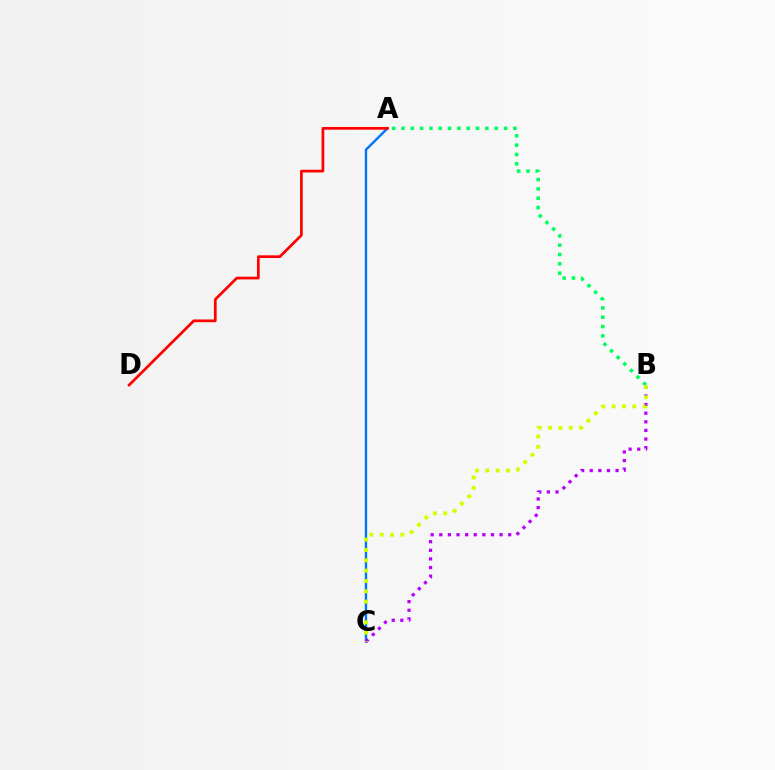{('A', 'C'): [{'color': '#0074ff', 'line_style': 'solid', 'thickness': 1.7}], ('A', 'D'): [{'color': '#ff0000', 'line_style': 'solid', 'thickness': 1.95}], ('A', 'B'): [{'color': '#00ff5c', 'line_style': 'dotted', 'thickness': 2.53}], ('B', 'C'): [{'color': '#b900ff', 'line_style': 'dotted', 'thickness': 2.34}, {'color': '#d1ff00', 'line_style': 'dotted', 'thickness': 2.81}]}